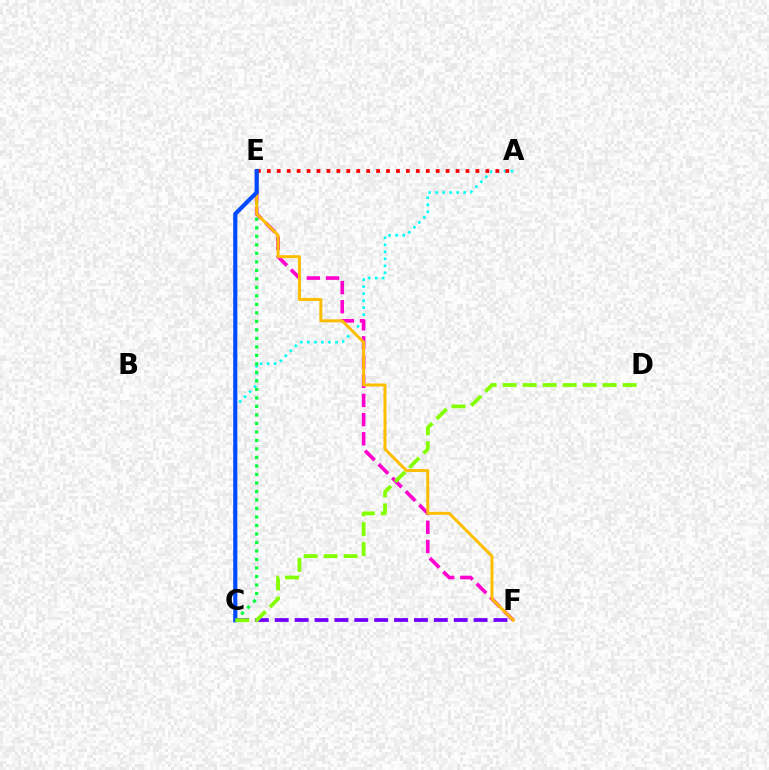{('A', 'C'): [{'color': '#00fff6', 'line_style': 'dotted', 'thickness': 1.91}], ('C', 'F'): [{'color': '#7200ff', 'line_style': 'dashed', 'thickness': 2.7}], ('A', 'E'): [{'color': '#ff0000', 'line_style': 'dotted', 'thickness': 2.7}], ('C', 'E'): [{'color': '#00ff39', 'line_style': 'dotted', 'thickness': 2.31}, {'color': '#004bff', 'line_style': 'solid', 'thickness': 2.98}], ('E', 'F'): [{'color': '#ff00cf', 'line_style': 'dashed', 'thickness': 2.61}, {'color': '#ffbd00', 'line_style': 'solid', 'thickness': 2.13}], ('C', 'D'): [{'color': '#84ff00', 'line_style': 'dashed', 'thickness': 2.72}]}